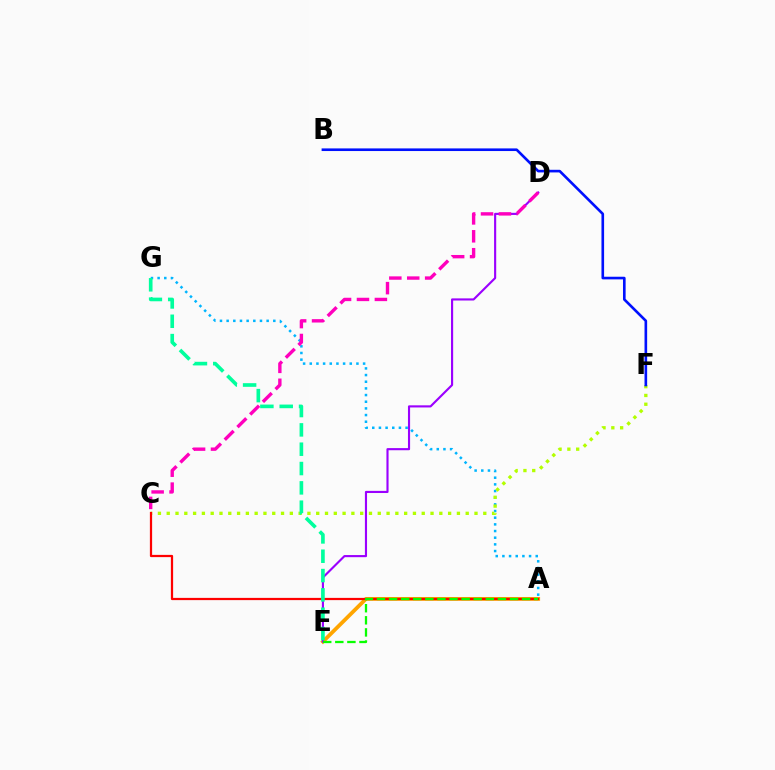{('A', 'E'): [{'color': '#ffa500', 'line_style': 'solid', 'thickness': 2.73}, {'color': '#08ff00', 'line_style': 'dashed', 'thickness': 1.64}], ('A', 'G'): [{'color': '#00b5ff', 'line_style': 'dotted', 'thickness': 1.81}], ('D', 'E'): [{'color': '#9b00ff', 'line_style': 'solid', 'thickness': 1.53}], ('C', 'D'): [{'color': '#ff00bd', 'line_style': 'dashed', 'thickness': 2.43}], ('C', 'F'): [{'color': '#b3ff00', 'line_style': 'dotted', 'thickness': 2.39}], ('A', 'C'): [{'color': '#ff0000', 'line_style': 'solid', 'thickness': 1.61}], ('B', 'F'): [{'color': '#0010ff', 'line_style': 'solid', 'thickness': 1.9}], ('E', 'G'): [{'color': '#00ff9d', 'line_style': 'dashed', 'thickness': 2.63}]}